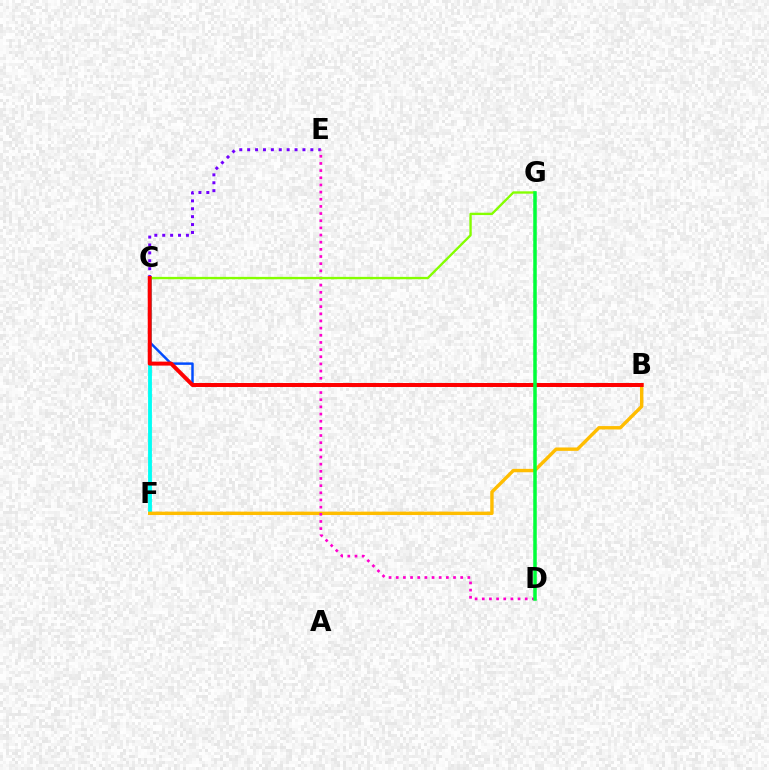{('C', 'F'): [{'color': '#00fff6', 'line_style': 'solid', 'thickness': 2.76}], ('C', 'E'): [{'color': '#7200ff', 'line_style': 'dotted', 'thickness': 2.15}], ('B', 'C'): [{'color': '#004bff', 'line_style': 'solid', 'thickness': 1.77}, {'color': '#ff0000', 'line_style': 'solid', 'thickness': 2.86}], ('B', 'F'): [{'color': '#ffbd00', 'line_style': 'solid', 'thickness': 2.45}], ('D', 'E'): [{'color': '#ff00cf', 'line_style': 'dotted', 'thickness': 1.95}], ('C', 'G'): [{'color': '#84ff00', 'line_style': 'solid', 'thickness': 1.69}], ('D', 'G'): [{'color': '#00ff39', 'line_style': 'solid', 'thickness': 2.53}]}